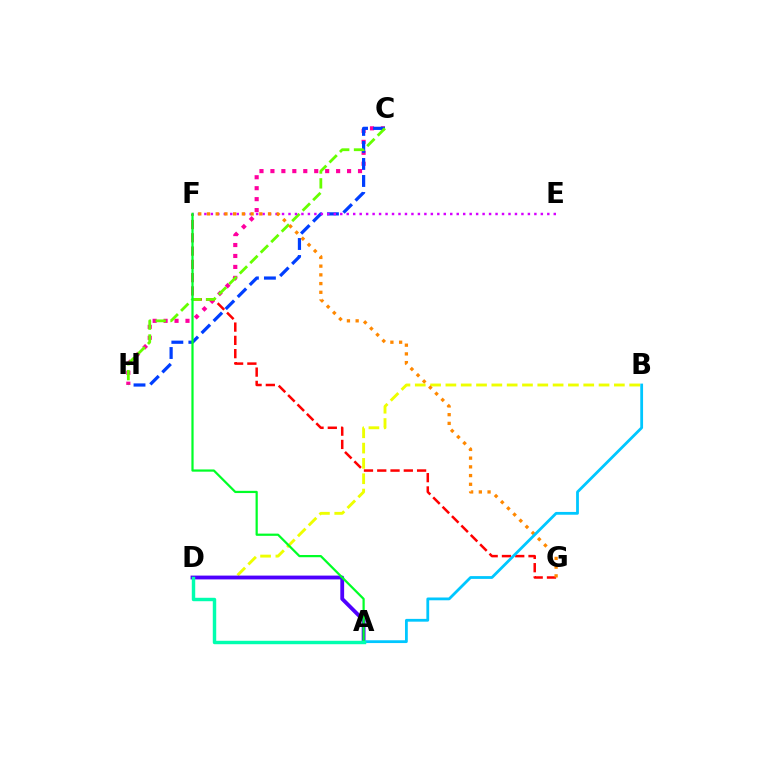{('C', 'H'): [{'color': '#ff00a0', 'line_style': 'dotted', 'thickness': 2.97}, {'color': '#003fff', 'line_style': 'dashed', 'thickness': 2.31}, {'color': '#66ff00', 'line_style': 'dashed', 'thickness': 2.01}], ('B', 'D'): [{'color': '#eeff00', 'line_style': 'dashed', 'thickness': 2.08}], ('F', 'G'): [{'color': '#ff0000', 'line_style': 'dashed', 'thickness': 1.8}, {'color': '#ff8800', 'line_style': 'dotted', 'thickness': 2.37}], ('E', 'F'): [{'color': '#d600ff', 'line_style': 'dotted', 'thickness': 1.76}], ('A', 'D'): [{'color': '#4f00ff', 'line_style': 'solid', 'thickness': 2.74}, {'color': '#00ffaf', 'line_style': 'solid', 'thickness': 2.47}], ('A', 'B'): [{'color': '#00c7ff', 'line_style': 'solid', 'thickness': 2.01}], ('A', 'F'): [{'color': '#00ff27', 'line_style': 'solid', 'thickness': 1.6}]}